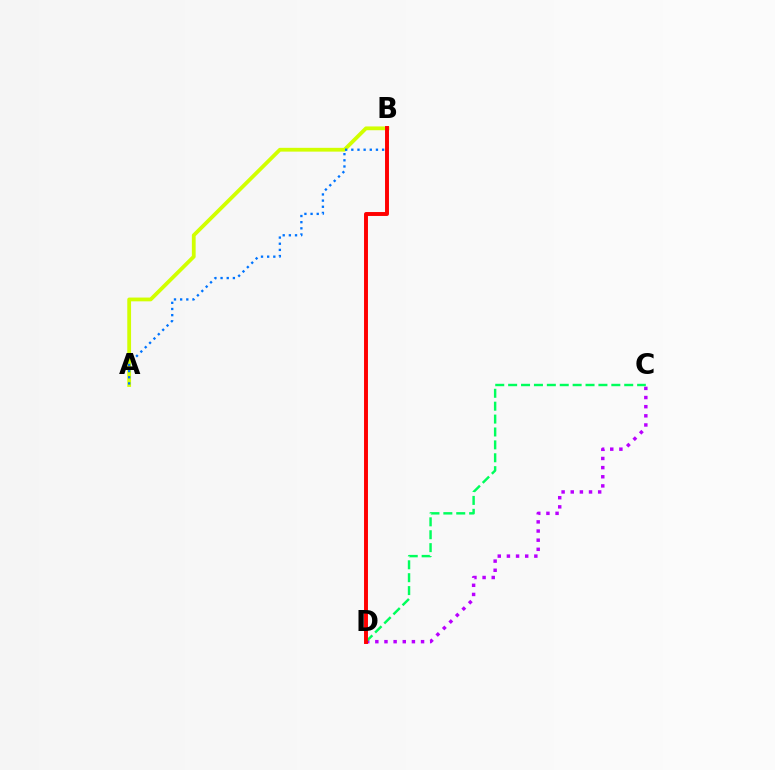{('A', 'B'): [{'color': '#d1ff00', 'line_style': 'solid', 'thickness': 2.73}, {'color': '#0074ff', 'line_style': 'dotted', 'thickness': 1.67}], ('C', 'D'): [{'color': '#b900ff', 'line_style': 'dotted', 'thickness': 2.48}, {'color': '#00ff5c', 'line_style': 'dashed', 'thickness': 1.75}], ('B', 'D'): [{'color': '#ff0000', 'line_style': 'solid', 'thickness': 2.83}]}